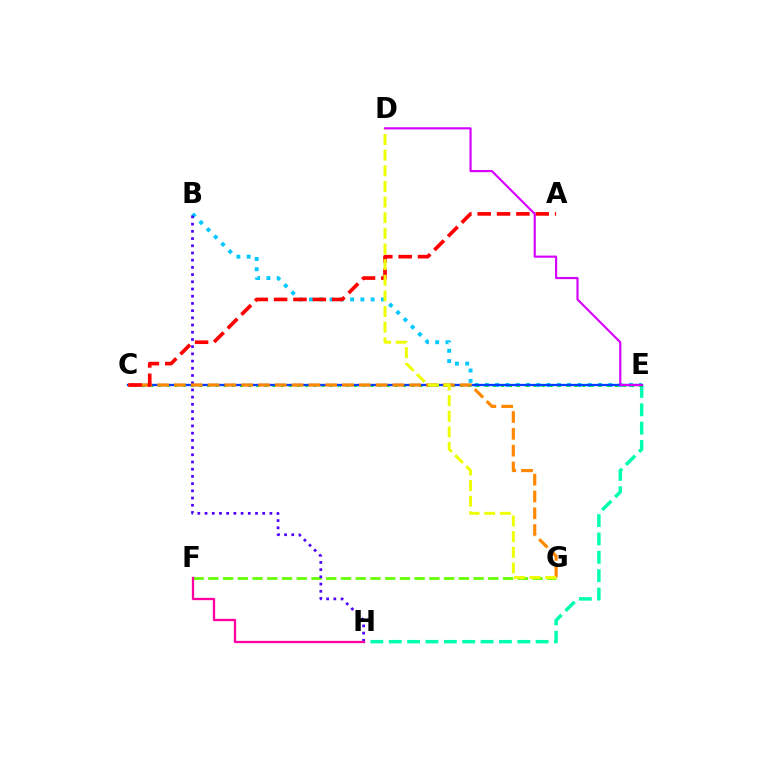{('F', 'G'): [{'color': '#66ff00', 'line_style': 'dashed', 'thickness': 2.0}], ('E', 'H'): [{'color': '#00ffaf', 'line_style': 'dashed', 'thickness': 2.49}], ('B', 'E'): [{'color': '#00c7ff', 'line_style': 'dotted', 'thickness': 2.79}], ('C', 'E'): [{'color': '#00ff27', 'line_style': 'dotted', 'thickness': 2.22}, {'color': '#003fff', 'line_style': 'solid', 'thickness': 1.65}], ('B', 'H'): [{'color': '#4f00ff', 'line_style': 'dotted', 'thickness': 1.96}], ('C', 'G'): [{'color': '#ff8800', 'line_style': 'dashed', 'thickness': 2.28}], ('A', 'C'): [{'color': '#ff0000', 'line_style': 'dashed', 'thickness': 2.63}], ('D', 'G'): [{'color': '#eeff00', 'line_style': 'dashed', 'thickness': 2.12}], ('D', 'E'): [{'color': '#d600ff', 'line_style': 'solid', 'thickness': 1.55}], ('F', 'H'): [{'color': '#ff00a0', 'line_style': 'solid', 'thickness': 1.65}]}